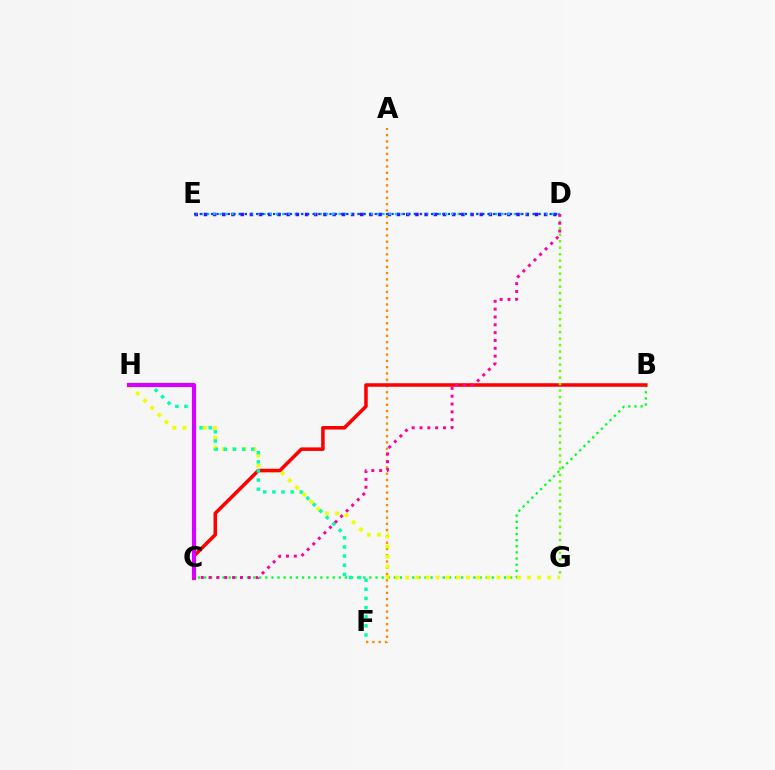{('D', 'E'): [{'color': '#4f00ff', 'line_style': 'dotted', 'thickness': 2.5}, {'color': '#00c7ff', 'line_style': 'dotted', 'thickness': 1.7}, {'color': '#003fff', 'line_style': 'dotted', 'thickness': 1.53}], ('B', 'C'): [{'color': '#00ff27', 'line_style': 'dotted', 'thickness': 1.66}, {'color': '#ff0000', 'line_style': 'solid', 'thickness': 2.55}], ('A', 'F'): [{'color': '#ff8800', 'line_style': 'dotted', 'thickness': 1.7}], ('G', 'H'): [{'color': '#eeff00', 'line_style': 'dotted', 'thickness': 2.76}], ('D', 'G'): [{'color': '#66ff00', 'line_style': 'dotted', 'thickness': 1.76}], ('F', 'H'): [{'color': '#00ffaf', 'line_style': 'dotted', 'thickness': 2.48}], ('C', 'H'): [{'color': '#d600ff', 'line_style': 'solid', 'thickness': 3.0}], ('C', 'D'): [{'color': '#ff00a0', 'line_style': 'dotted', 'thickness': 2.13}]}